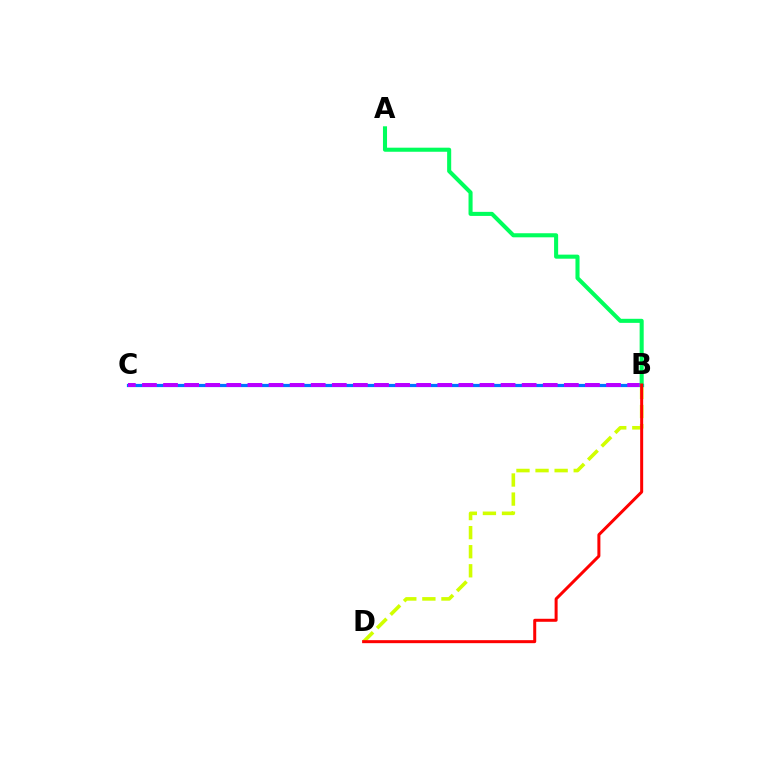{('B', 'D'): [{'color': '#d1ff00', 'line_style': 'dashed', 'thickness': 2.59}, {'color': '#ff0000', 'line_style': 'solid', 'thickness': 2.16}], ('B', 'C'): [{'color': '#0074ff', 'line_style': 'solid', 'thickness': 2.31}, {'color': '#b900ff', 'line_style': 'dashed', 'thickness': 2.87}], ('A', 'B'): [{'color': '#00ff5c', 'line_style': 'solid', 'thickness': 2.93}]}